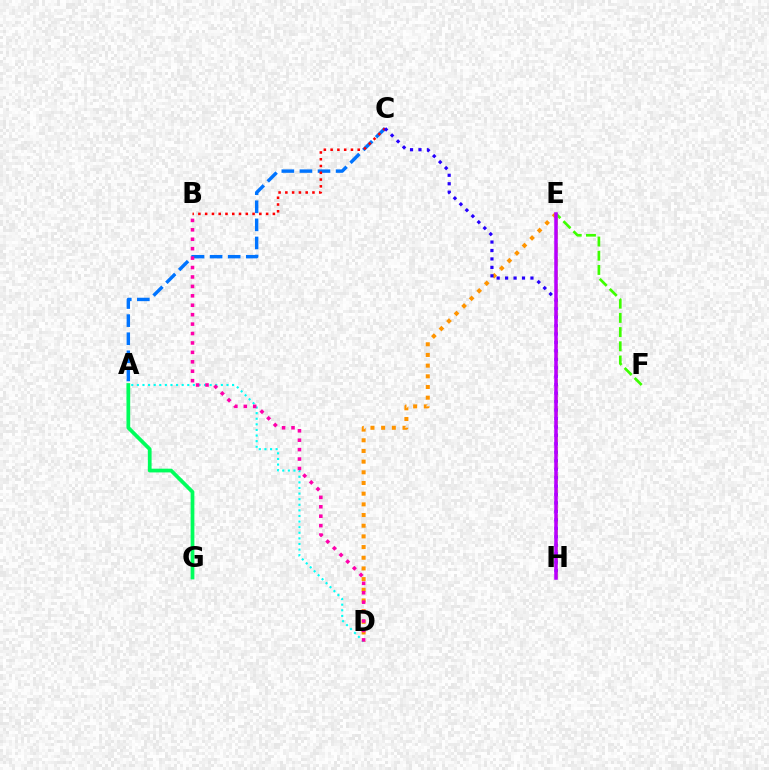{('D', 'E'): [{'color': '#ff9400', 'line_style': 'dotted', 'thickness': 2.9}], ('E', 'H'): [{'color': '#d1ff00', 'line_style': 'dashed', 'thickness': 1.84}, {'color': '#b900ff', 'line_style': 'solid', 'thickness': 2.54}], ('A', 'D'): [{'color': '#00fff6', 'line_style': 'dotted', 'thickness': 1.52}], ('A', 'G'): [{'color': '#00ff5c', 'line_style': 'solid', 'thickness': 2.69}], ('A', 'C'): [{'color': '#0074ff', 'line_style': 'dashed', 'thickness': 2.46}], ('B', 'D'): [{'color': '#ff00ac', 'line_style': 'dotted', 'thickness': 2.56}], ('B', 'C'): [{'color': '#ff0000', 'line_style': 'dotted', 'thickness': 1.84}], ('E', 'F'): [{'color': '#3dff00', 'line_style': 'dashed', 'thickness': 1.93}], ('C', 'H'): [{'color': '#2500ff', 'line_style': 'dotted', 'thickness': 2.3}]}